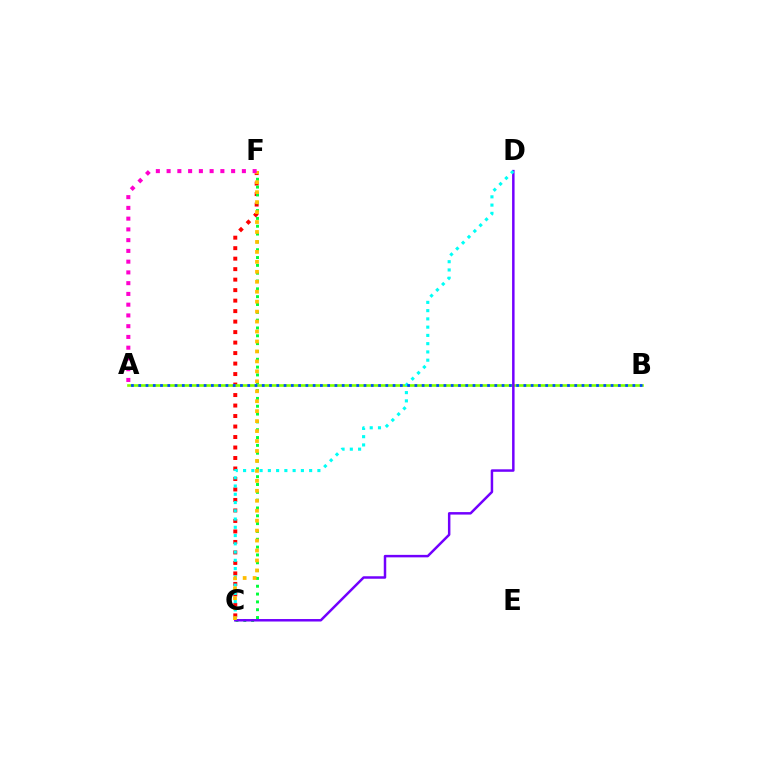{('C', 'F'): [{'color': '#ff0000', 'line_style': 'dotted', 'thickness': 2.85}, {'color': '#00ff39', 'line_style': 'dotted', 'thickness': 2.13}, {'color': '#ffbd00', 'line_style': 'dotted', 'thickness': 2.7}], ('A', 'B'): [{'color': '#84ff00', 'line_style': 'solid', 'thickness': 1.91}, {'color': '#004bff', 'line_style': 'dotted', 'thickness': 1.97}], ('C', 'D'): [{'color': '#7200ff', 'line_style': 'solid', 'thickness': 1.79}, {'color': '#00fff6', 'line_style': 'dotted', 'thickness': 2.24}], ('A', 'F'): [{'color': '#ff00cf', 'line_style': 'dotted', 'thickness': 2.92}]}